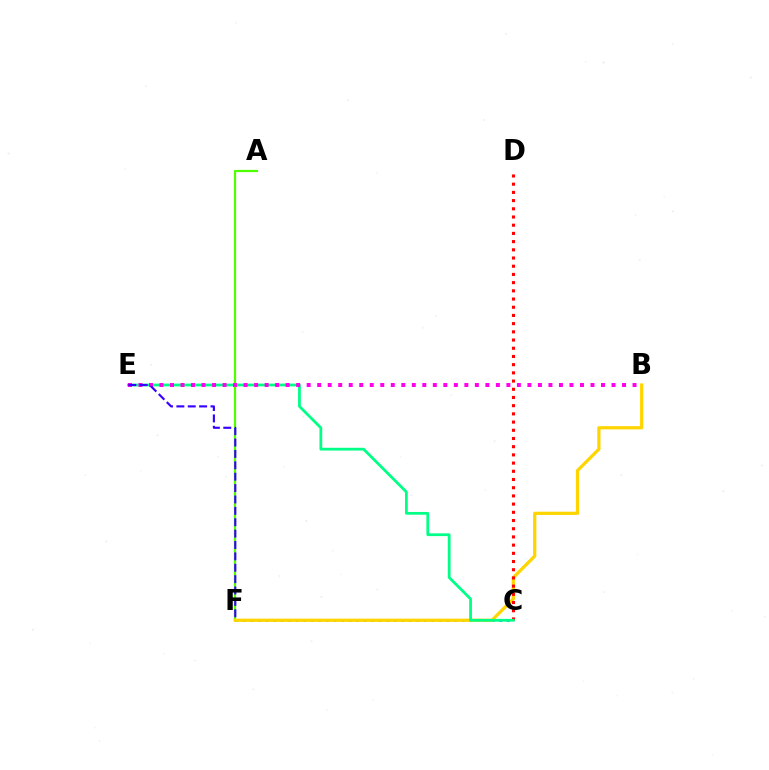{('C', 'F'): [{'color': '#009eff', 'line_style': 'dotted', 'thickness': 2.05}], ('A', 'F'): [{'color': '#4fff00', 'line_style': 'solid', 'thickness': 1.6}], ('B', 'F'): [{'color': '#ffd500', 'line_style': 'solid', 'thickness': 2.33}], ('C', 'D'): [{'color': '#ff0000', 'line_style': 'dotted', 'thickness': 2.23}], ('C', 'E'): [{'color': '#00ff86', 'line_style': 'solid', 'thickness': 1.99}], ('B', 'E'): [{'color': '#ff00ed', 'line_style': 'dotted', 'thickness': 2.86}], ('E', 'F'): [{'color': '#3700ff', 'line_style': 'dashed', 'thickness': 1.55}]}